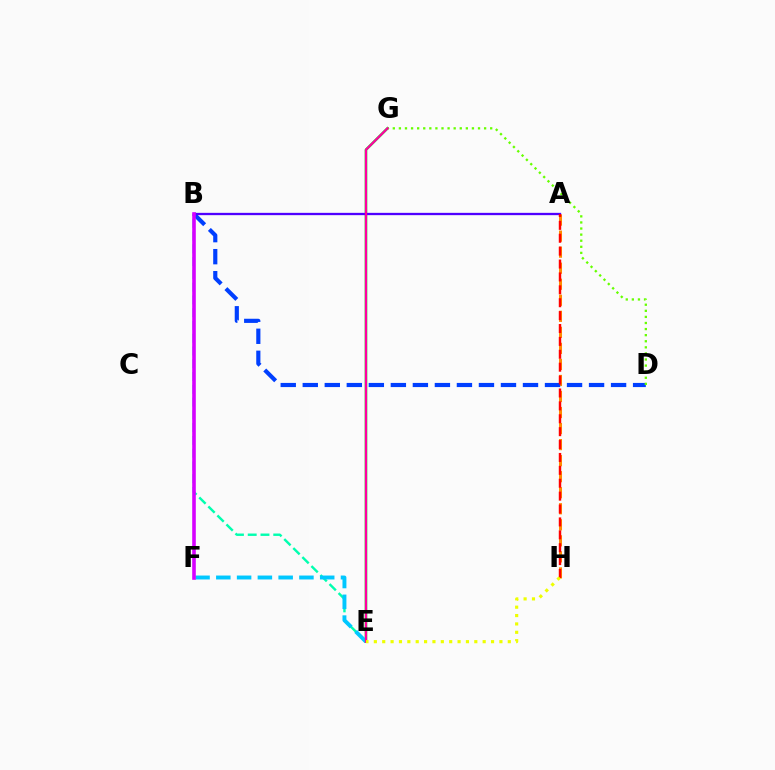{('A', 'H'): [{'color': '#ff8800', 'line_style': 'dashed', 'thickness': 2.18}, {'color': '#ff0000', 'line_style': 'dashed', 'thickness': 1.75}], ('E', 'G'): [{'color': '#00ff27', 'line_style': 'solid', 'thickness': 1.87}, {'color': '#ff00a0', 'line_style': 'solid', 'thickness': 1.61}], ('B', 'D'): [{'color': '#003fff', 'line_style': 'dashed', 'thickness': 2.99}], ('A', 'B'): [{'color': '#4f00ff', 'line_style': 'solid', 'thickness': 1.66}], ('B', 'E'): [{'color': '#00ffaf', 'line_style': 'dashed', 'thickness': 1.73}], ('E', 'F'): [{'color': '#00c7ff', 'line_style': 'dashed', 'thickness': 2.82}], ('B', 'F'): [{'color': '#d600ff', 'line_style': 'solid', 'thickness': 2.59}], ('D', 'G'): [{'color': '#66ff00', 'line_style': 'dotted', 'thickness': 1.65}], ('E', 'H'): [{'color': '#eeff00', 'line_style': 'dotted', 'thickness': 2.27}]}